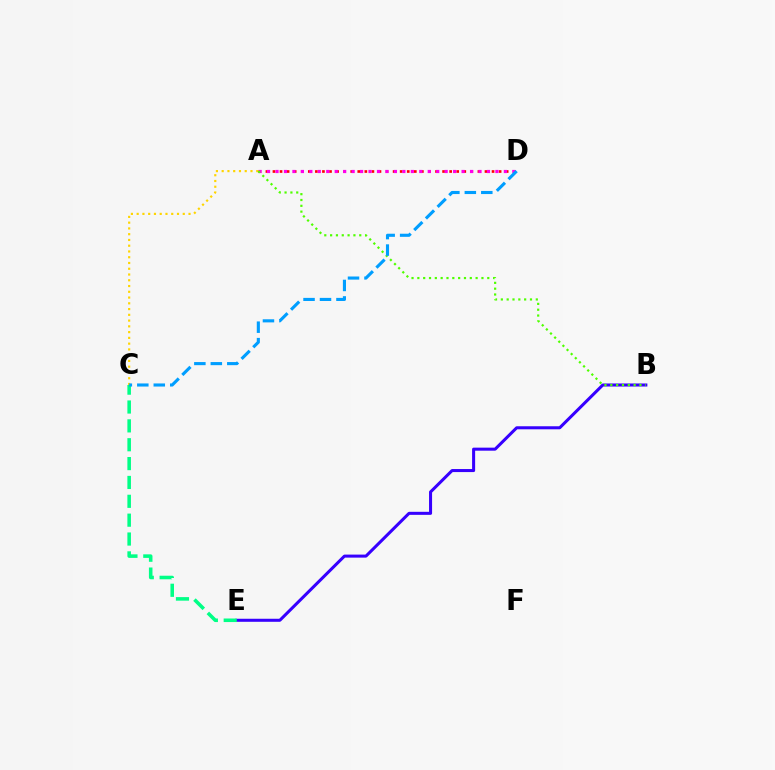{('A', 'D'): [{'color': '#ff0000', 'line_style': 'dotted', 'thickness': 1.92}, {'color': '#ff00ed', 'line_style': 'dotted', 'thickness': 2.3}], ('B', 'E'): [{'color': '#3700ff', 'line_style': 'solid', 'thickness': 2.19}], ('C', 'E'): [{'color': '#00ff86', 'line_style': 'dashed', 'thickness': 2.56}], ('A', 'C'): [{'color': '#ffd500', 'line_style': 'dotted', 'thickness': 1.57}], ('A', 'B'): [{'color': '#4fff00', 'line_style': 'dotted', 'thickness': 1.58}], ('C', 'D'): [{'color': '#009eff', 'line_style': 'dashed', 'thickness': 2.24}]}